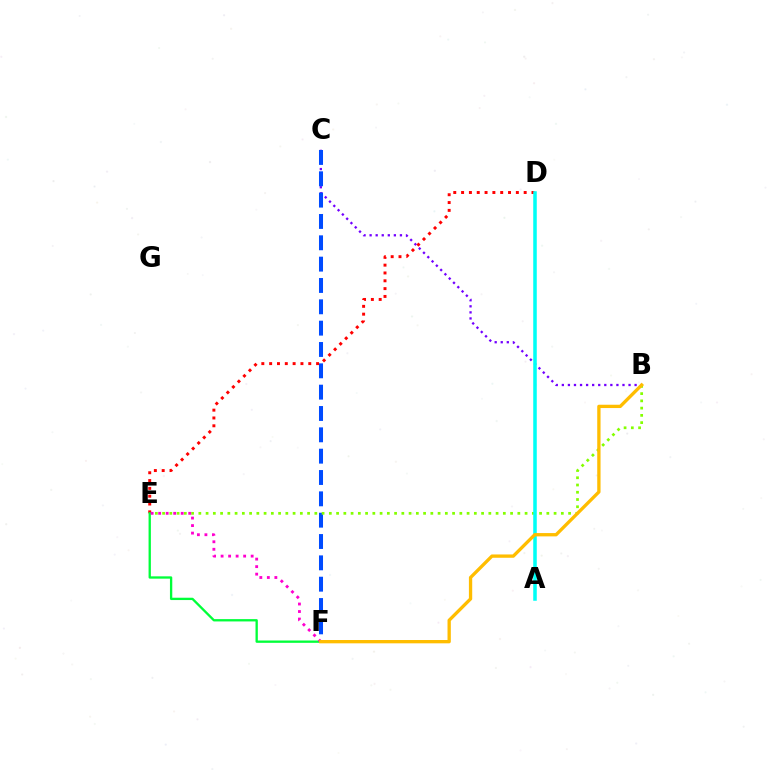{('B', 'C'): [{'color': '#7200ff', 'line_style': 'dotted', 'thickness': 1.65}], ('C', 'F'): [{'color': '#004bff', 'line_style': 'dashed', 'thickness': 2.9}], ('B', 'E'): [{'color': '#84ff00', 'line_style': 'dotted', 'thickness': 1.97}], ('D', 'E'): [{'color': '#ff0000', 'line_style': 'dotted', 'thickness': 2.13}], ('E', 'F'): [{'color': '#00ff39', 'line_style': 'solid', 'thickness': 1.67}, {'color': '#ff00cf', 'line_style': 'dotted', 'thickness': 2.04}], ('A', 'D'): [{'color': '#00fff6', 'line_style': 'solid', 'thickness': 2.55}], ('B', 'F'): [{'color': '#ffbd00', 'line_style': 'solid', 'thickness': 2.39}]}